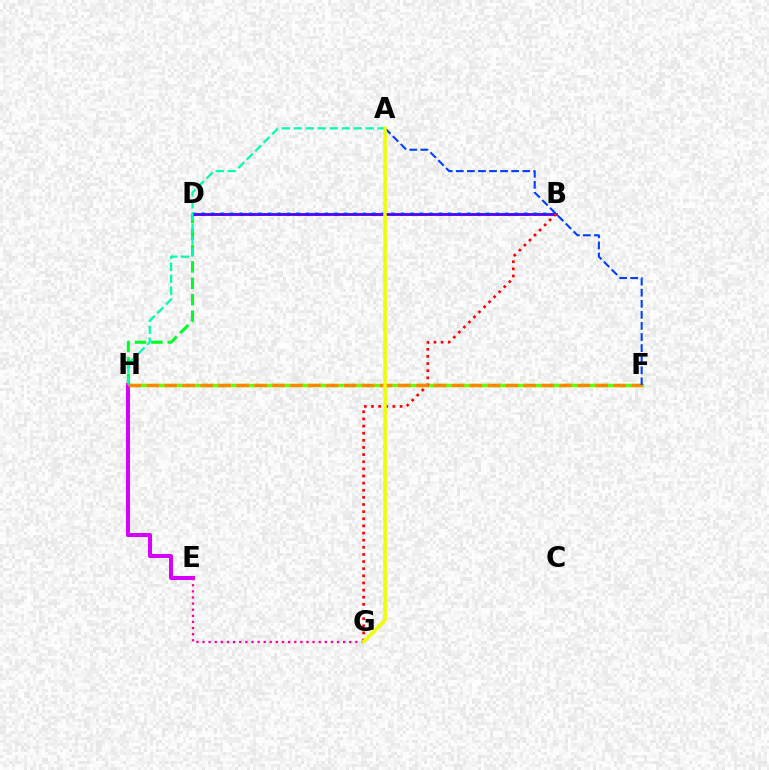{('D', 'H'): [{'color': '#00ff27', 'line_style': 'dashed', 'thickness': 2.23}], ('F', 'H'): [{'color': '#66ff00', 'line_style': 'solid', 'thickness': 2.46}, {'color': '#ff8800', 'line_style': 'dashed', 'thickness': 2.44}], ('E', 'H'): [{'color': '#d600ff', 'line_style': 'solid', 'thickness': 2.89}], ('B', 'D'): [{'color': '#00c7ff', 'line_style': 'dotted', 'thickness': 2.58}, {'color': '#4f00ff', 'line_style': 'solid', 'thickness': 2.01}], ('B', 'G'): [{'color': '#ff0000', 'line_style': 'dotted', 'thickness': 1.94}], ('E', 'G'): [{'color': '#ff00a0', 'line_style': 'dotted', 'thickness': 1.66}], ('A', 'F'): [{'color': '#003fff', 'line_style': 'dashed', 'thickness': 1.51}], ('A', 'H'): [{'color': '#00ffaf', 'line_style': 'dashed', 'thickness': 1.63}], ('A', 'G'): [{'color': '#eeff00', 'line_style': 'solid', 'thickness': 2.54}]}